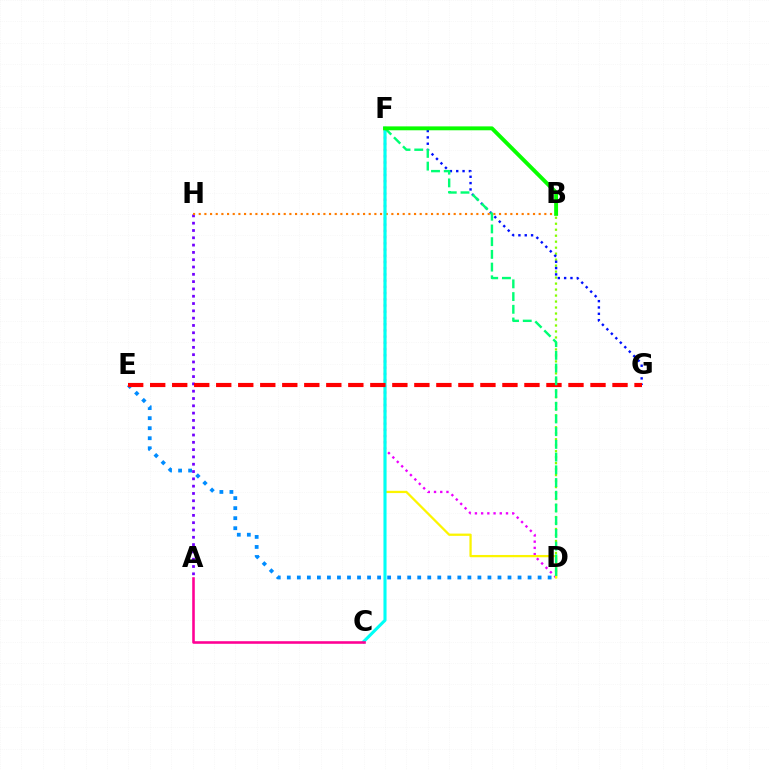{('B', 'D'): [{'color': '#84ff00', 'line_style': 'dotted', 'thickness': 1.63}], ('F', 'G'): [{'color': '#0010ff', 'line_style': 'dotted', 'thickness': 1.72}], ('A', 'H'): [{'color': '#7200ff', 'line_style': 'dotted', 'thickness': 1.98}], ('D', 'F'): [{'color': '#ee00ff', 'line_style': 'dotted', 'thickness': 1.69}, {'color': '#fcf500', 'line_style': 'solid', 'thickness': 1.63}, {'color': '#00ff74', 'line_style': 'dashed', 'thickness': 1.73}], ('B', 'H'): [{'color': '#ff7c00', 'line_style': 'dotted', 'thickness': 1.54}], ('C', 'F'): [{'color': '#00fff6', 'line_style': 'solid', 'thickness': 2.23}], ('D', 'E'): [{'color': '#008cff', 'line_style': 'dotted', 'thickness': 2.73}], ('E', 'G'): [{'color': '#ff0000', 'line_style': 'dashed', 'thickness': 2.99}], ('A', 'C'): [{'color': '#ff0094', 'line_style': 'solid', 'thickness': 1.86}], ('B', 'F'): [{'color': '#08ff00', 'line_style': 'solid', 'thickness': 2.81}]}